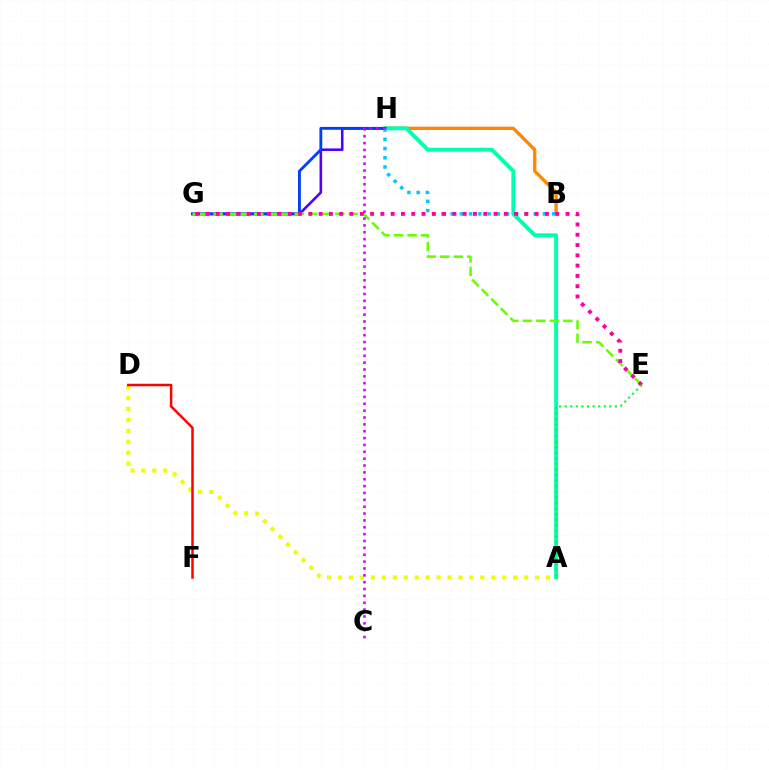{('B', 'H'): [{'color': '#ff8800', 'line_style': 'solid', 'thickness': 2.4}, {'color': '#00c7ff', 'line_style': 'dotted', 'thickness': 2.51}], ('A', 'H'): [{'color': '#00ffaf', 'line_style': 'solid', 'thickness': 2.83}], ('G', 'H'): [{'color': '#4f00ff', 'line_style': 'solid', 'thickness': 1.87}, {'color': '#003fff', 'line_style': 'solid', 'thickness': 2.06}], ('E', 'G'): [{'color': '#66ff00', 'line_style': 'dashed', 'thickness': 1.84}, {'color': '#ff00a0', 'line_style': 'dotted', 'thickness': 2.79}], ('A', 'D'): [{'color': '#eeff00', 'line_style': 'dotted', 'thickness': 2.98}], ('A', 'E'): [{'color': '#00ff27', 'line_style': 'dotted', 'thickness': 1.52}], ('D', 'F'): [{'color': '#ff0000', 'line_style': 'solid', 'thickness': 1.8}], ('C', 'H'): [{'color': '#d600ff', 'line_style': 'dotted', 'thickness': 1.86}]}